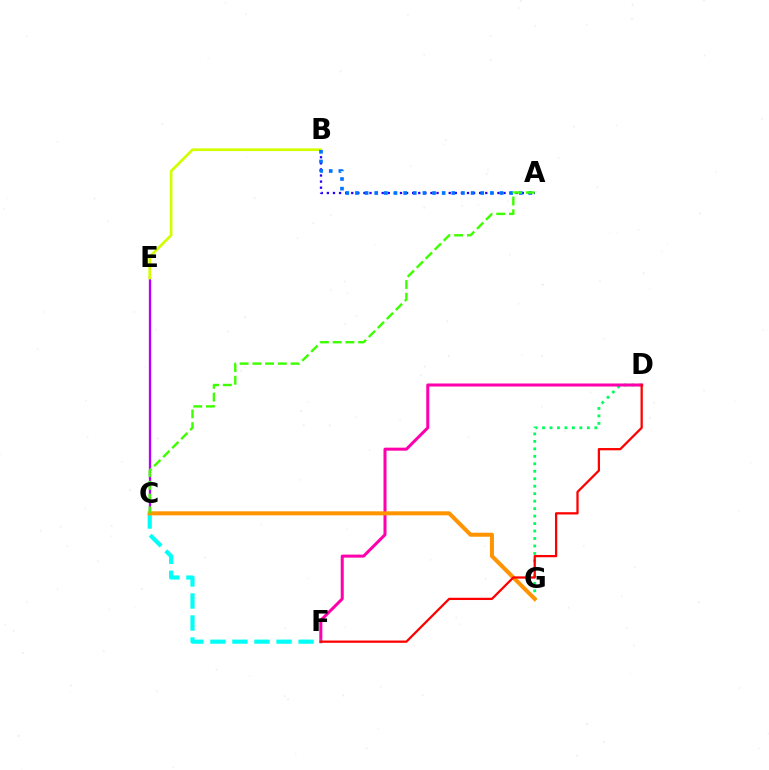{('D', 'G'): [{'color': '#00ff5c', 'line_style': 'dotted', 'thickness': 2.03}], ('C', 'E'): [{'color': '#b900ff', 'line_style': 'solid', 'thickness': 1.67}], ('D', 'F'): [{'color': '#ff00ac', 'line_style': 'solid', 'thickness': 2.17}, {'color': '#ff0000', 'line_style': 'solid', 'thickness': 1.63}], ('B', 'E'): [{'color': '#d1ff00', 'line_style': 'solid', 'thickness': 1.94}], ('A', 'B'): [{'color': '#2500ff', 'line_style': 'dotted', 'thickness': 1.66}, {'color': '#0074ff', 'line_style': 'dotted', 'thickness': 2.62}], ('C', 'F'): [{'color': '#00fff6', 'line_style': 'dashed', 'thickness': 2.99}], ('C', 'G'): [{'color': '#ff9400', 'line_style': 'solid', 'thickness': 2.9}], ('A', 'C'): [{'color': '#3dff00', 'line_style': 'dashed', 'thickness': 1.73}]}